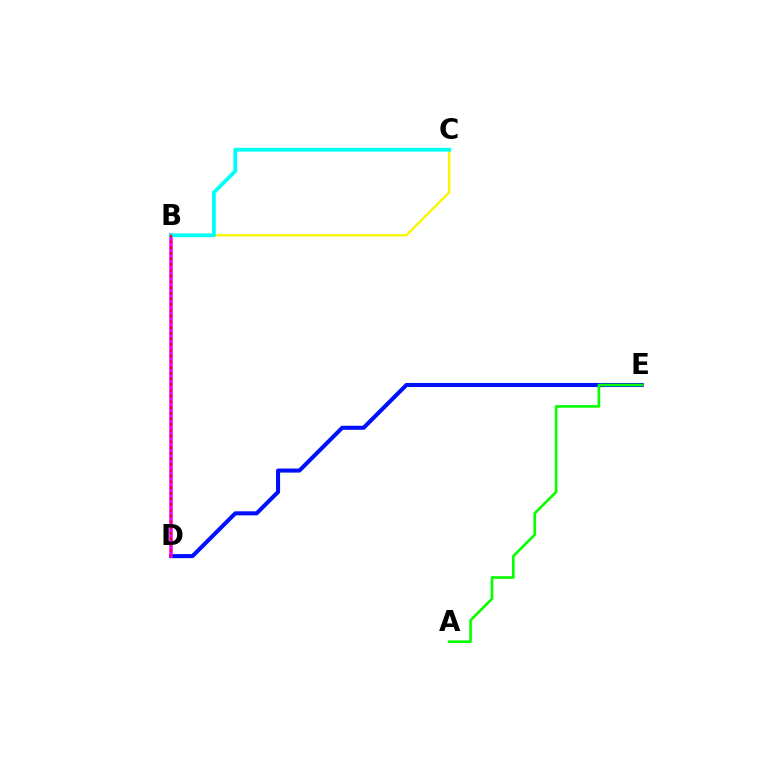{('D', 'E'): [{'color': '#0010ff', 'line_style': 'solid', 'thickness': 2.92}], ('B', 'C'): [{'color': '#fcf500', 'line_style': 'solid', 'thickness': 1.68}, {'color': '#00fff6', 'line_style': 'solid', 'thickness': 2.71}], ('B', 'D'): [{'color': '#ee00ff', 'line_style': 'solid', 'thickness': 2.53}, {'color': '#ff0000', 'line_style': 'dotted', 'thickness': 1.55}], ('A', 'E'): [{'color': '#08ff00', 'line_style': 'solid', 'thickness': 1.9}]}